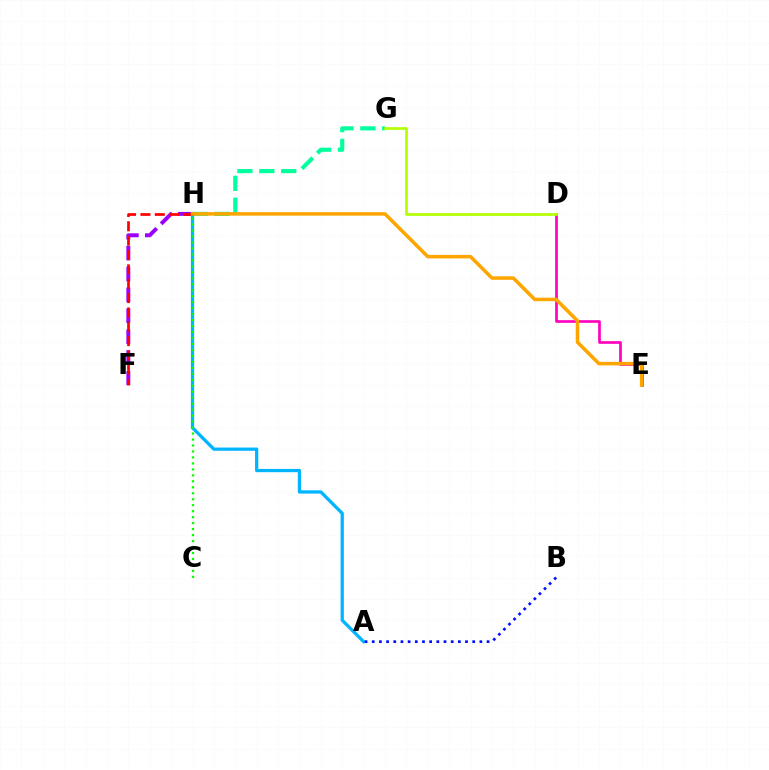{('F', 'H'): [{'color': '#9b00ff', 'line_style': 'dashed', 'thickness': 2.84}, {'color': '#ff0000', 'line_style': 'dashed', 'thickness': 1.95}], ('A', 'H'): [{'color': '#00b5ff', 'line_style': 'solid', 'thickness': 2.35}], ('G', 'H'): [{'color': '#00ff9d', 'line_style': 'dashed', 'thickness': 2.97}], ('D', 'E'): [{'color': '#ff00bd', 'line_style': 'solid', 'thickness': 1.92}], ('C', 'H'): [{'color': '#08ff00', 'line_style': 'dotted', 'thickness': 1.62}], ('D', 'G'): [{'color': '#b3ff00', 'line_style': 'solid', 'thickness': 1.94}], ('A', 'B'): [{'color': '#0010ff', 'line_style': 'dotted', 'thickness': 1.95}], ('E', 'H'): [{'color': '#ffa500', 'line_style': 'solid', 'thickness': 2.54}]}